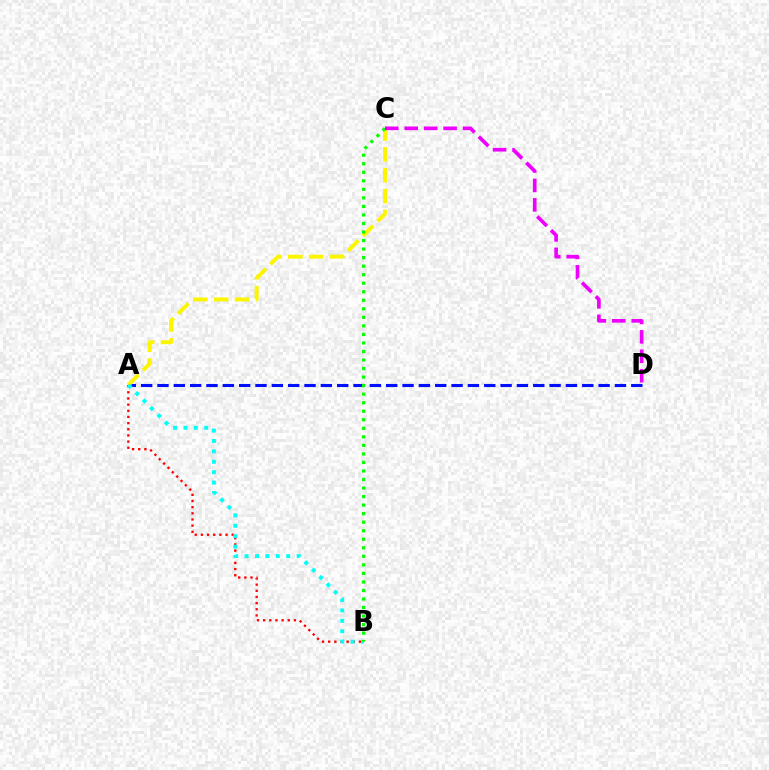{('A', 'D'): [{'color': '#0010ff', 'line_style': 'dashed', 'thickness': 2.22}], ('A', 'B'): [{'color': '#ff0000', 'line_style': 'dotted', 'thickness': 1.67}, {'color': '#00fff6', 'line_style': 'dotted', 'thickness': 2.83}], ('A', 'C'): [{'color': '#fcf500', 'line_style': 'dashed', 'thickness': 2.83}], ('B', 'C'): [{'color': '#08ff00', 'line_style': 'dotted', 'thickness': 2.32}], ('C', 'D'): [{'color': '#ee00ff', 'line_style': 'dashed', 'thickness': 2.64}]}